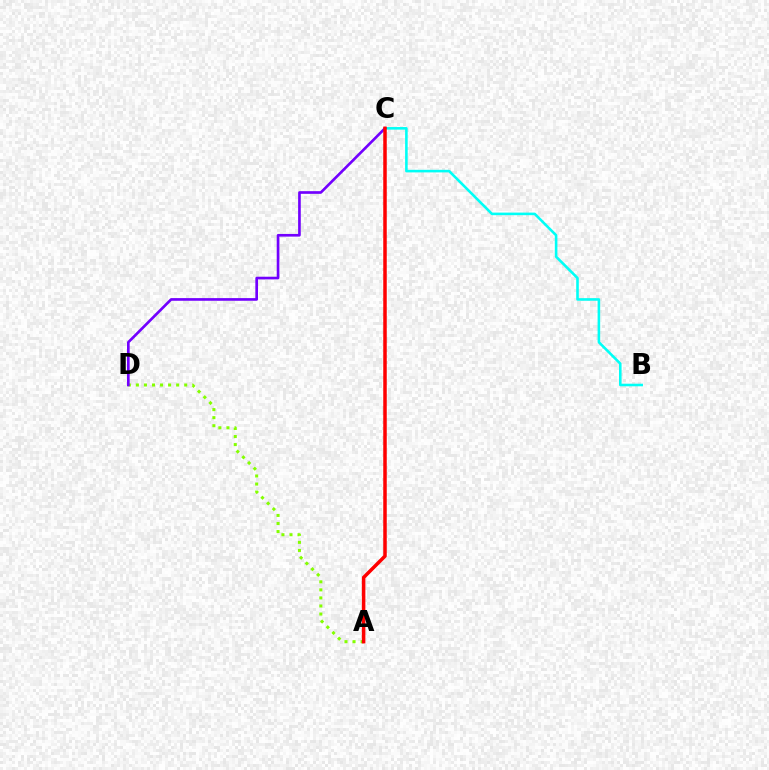{('A', 'D'): [{'color': '#84ff00', 'line_style': 'dotted', 'thickness': 2.19}], ('B', 'C'): [{'color': '#00fff6', 'line_style': 'solid', 'thickness': 1.86}], ('C', 'D'): [{'color': '#7200ff', 'line_style': 'solid', 'thickness': 1.92}], ('A', 'C'): [{'color': '#ff0000', 'line_style': 'solid', 'thickness': 2.53}]}